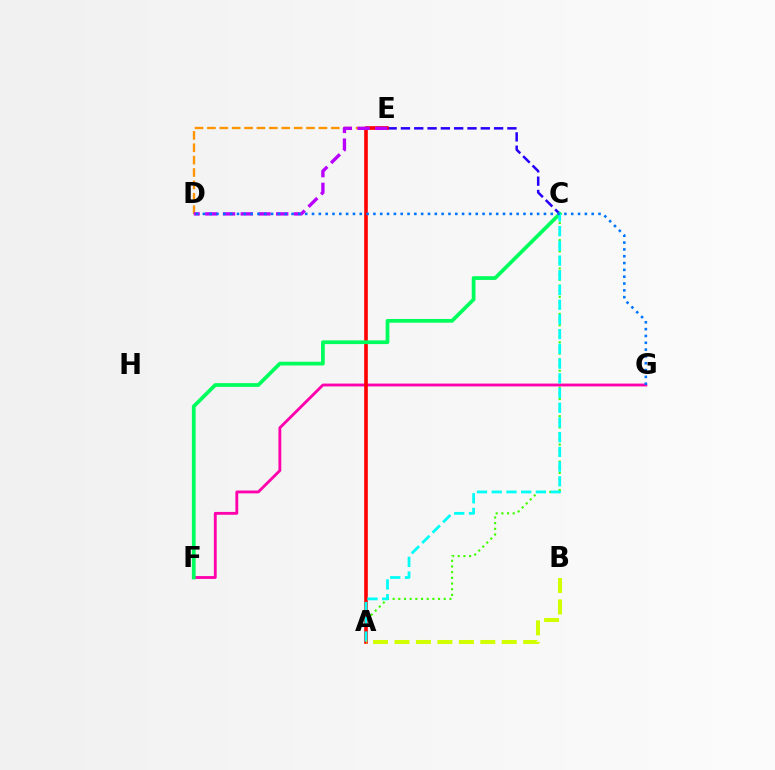{('A', 'C'): [{'color': '#3dff00', 'line_style': 'dotted', 'thickness': 1.54}, {'color': '#00fff6', 'line_style': 'dashed', 'thickness': 2.0}], ('F', 'G'): [{'color': '#ff00ac', 'line_style': 'solid', 'thickness': 2.05}], ('C', 'E'): [{'color': '#2500ff', 'line_style': 'dashed', 'thickness': 1.81}], ('D', 'E'): [{'color': '#ff9400', 'line_style': 'dashed', 'thickness': 1.68}, {'color': '#b900ff', 'line_style': 'dashed', 'thickness': 2.41}], ('A', 'E'): [{'color': '#ff0000', 'line_style': 'solid', 'thickness': 2.6}], ('C', 'F'): [{'color': '#00ff5c', 'line_style': 'solid', 'thickness': 2.69}], ('D', 'G'): [{'color': '#0074ff', 'line_style': 'dotted', 'thickness': 1.85}], ('A', 'B'): [{'color': '#d1ff00', 'line_style': 'dashed', 'thickness': 2.91}]}